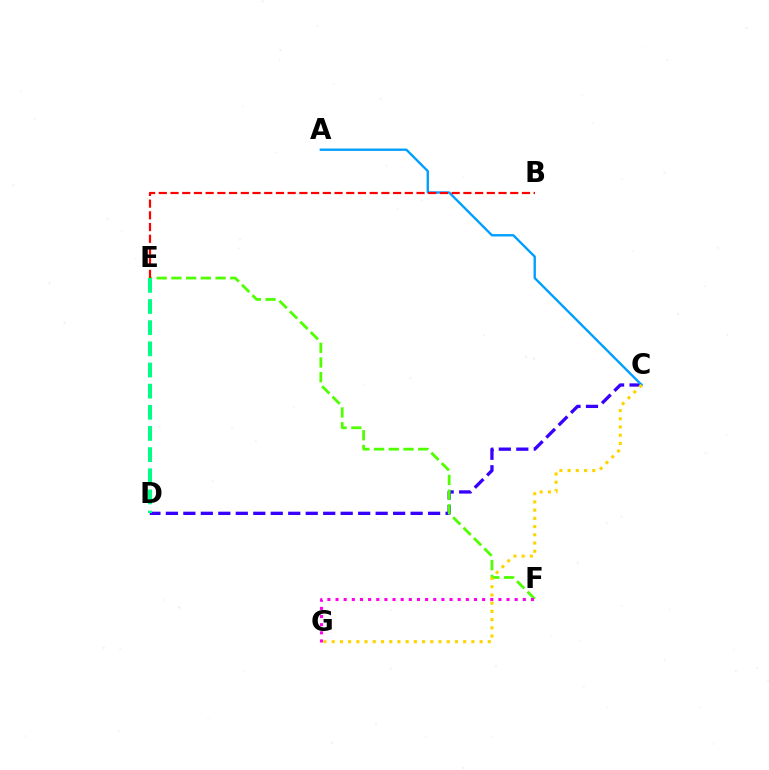{('C', 'D'): [{'color': '#3700ff', 'line_style': 'dashed', 'thickness': 2.37}], ('A', 'C'): [{'color': '#009eff', 'line_style': 'solid', 'thickness': 1.7}], ('E', 'F'): [{'color': '#4fff00', 'line_style': 'dashed', 'thickness': 2.0}], ('D', 'E'): [{'color': '#00ff86', 'line_style': 'dashed', 'thickness': 2.87}], ('C', 'G'): [{'color': '#ffd500', 'line_style': 'dotted', 'thickness': 2.23}], ('B', 'E'): [{'color': '#ff0000', 'line_style': 'dashed', 'thickness': 1.59}], ('F', 'G'): [{'color': '#ff00ed', 'line_style': 'dotted', 'thickness': 2.21}]}